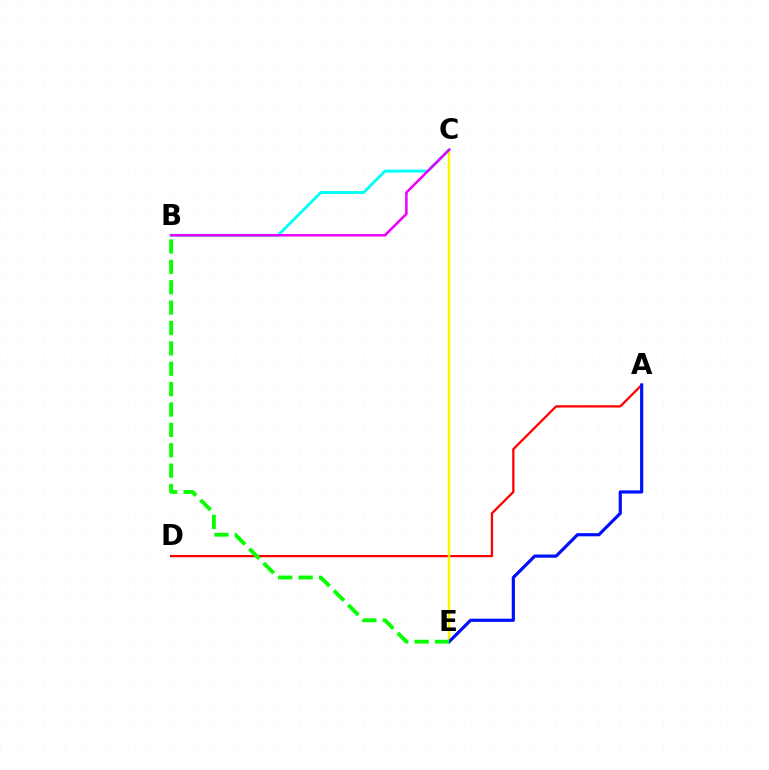{('A', 'D'): [{'color': '#ff0000', 'line_style': 'solid', 'thickness': 1.63}], ('C', 'E'): [{'color': '#fcf500', 'line_style': 'solid', 'thickness': 1.8}], ('B', 'C'): [{'color': '#00fff6', 'line_style': 'solid', 'thickness': 2.05}, {'color': '#ee00ff', 'line_style': 'solid', 'thickness': 1.82}], ('A', 'E'): [{'color': '#0010ff', 'line_style': 'solid', 'thickness': 2.29}], ('B', 'E'): [{'color': '#08ff00', 'line_style': 'dashed', 'thickness': 2.77}]}